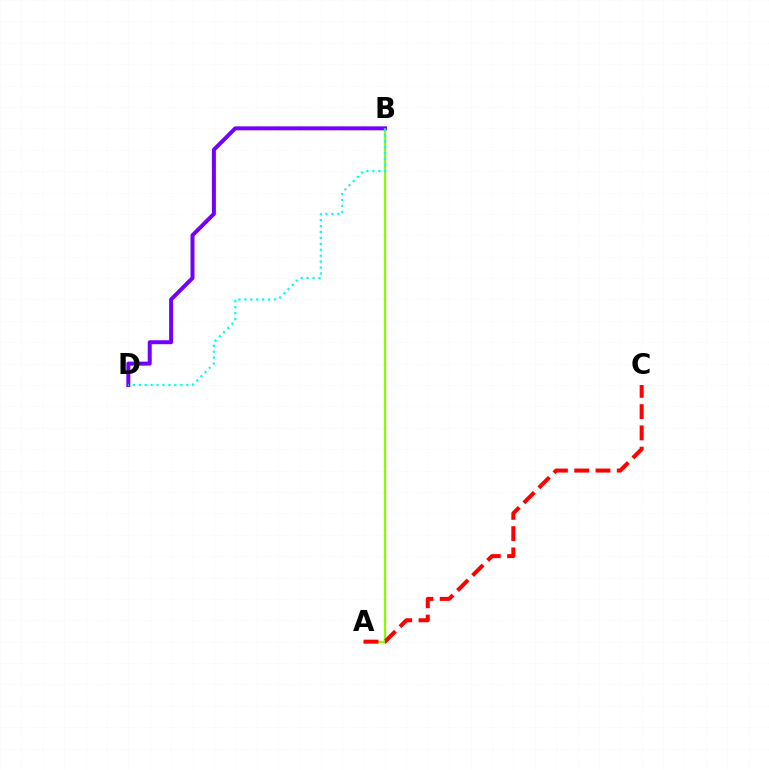{('A', 'B'): [{'color': '#84ff00', 'line_style': 'solid', 'thickness': 1.68}], ('B', 'D'): [{'color': '#7200ff', 'line_style': 'solid', 'thickness': 2.87}, {'color': '#00fff6', 'line_style': 'dotted', 'thickness': 1.61}], ('A', 'C'): [{'color': '#ff0000', 'line_style': 'dashed', 'thickness': 2.89}]}